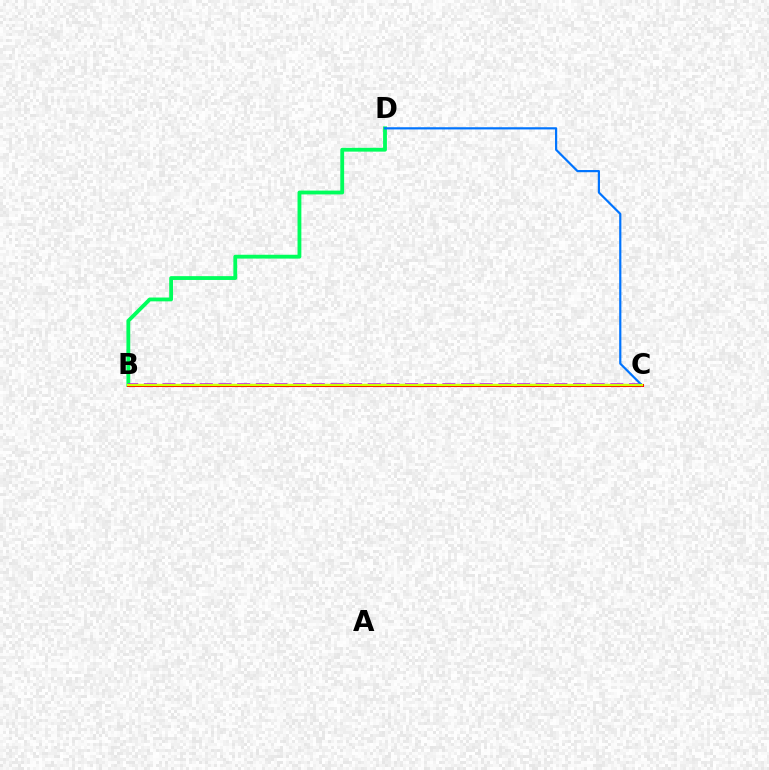{('B', 'D'): [{'color': '#00ff5c', 'line_style': 'solid', 'thickness': 2.75}], ('B', 'C'): [{'color': '#b900ff', 'line_style': 'dashed', 'thickness': 2.53}, {'color': '#ff0000', 'line_style': 'solid', 'thickness': 2.2}, {'color': '#d1ff00', 'line_style': 'solid', 'thickness': 1.65}], ('C', 'D'): [{'color': '#0074ff', 'line_style': 'solid', 'thickness': 1.58}]}